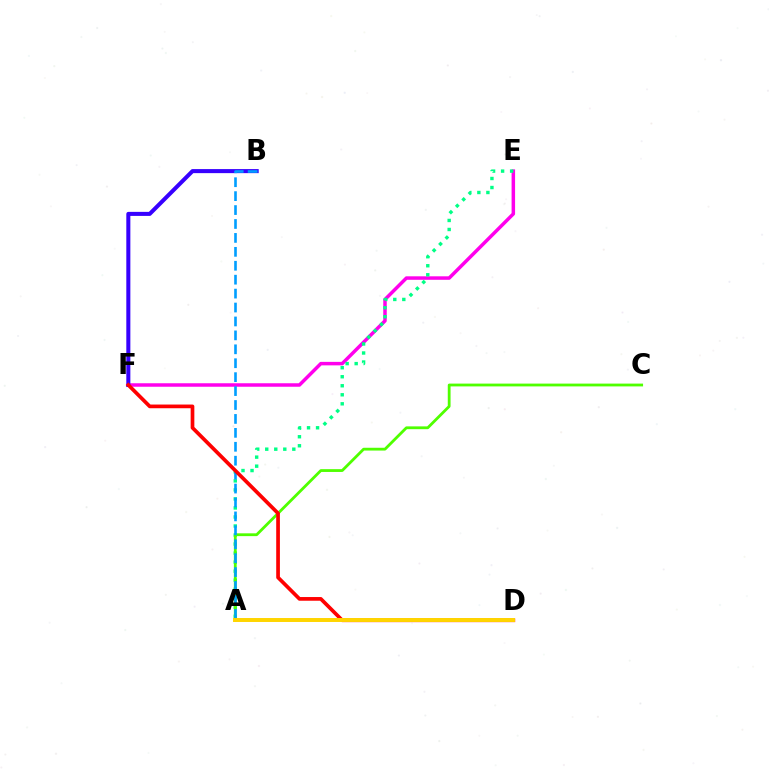{('E', 'F'): [{'color': '#ff00ed', 'line_style': 'solid', 'thickness': 2.51}], ('B', 'F'): [{'color': '#3700ff', 'line_style': 'solid', 'thickness': 2.91}], ('A', 'E'): [{'color': '#00ff86', 'line_style': 'dotted', 'thickness': 2.45}], ('A', 'C'): [{'color': '#4fff00', 'line_style': 'solid', 'thickness': 2.02}], ('A', 'B'): [{'color': '#009eff', 'line_style': 'dashed', 'thickness': 1.89}], ('D', 'F'): [{'color': '#ff0000', 'line_style': 'solid', 'thickness': 2.66}], ('A', 'D'): [{'color': '#ffd500', 'line_style': 'solid', 'thickness': 2.85}]}